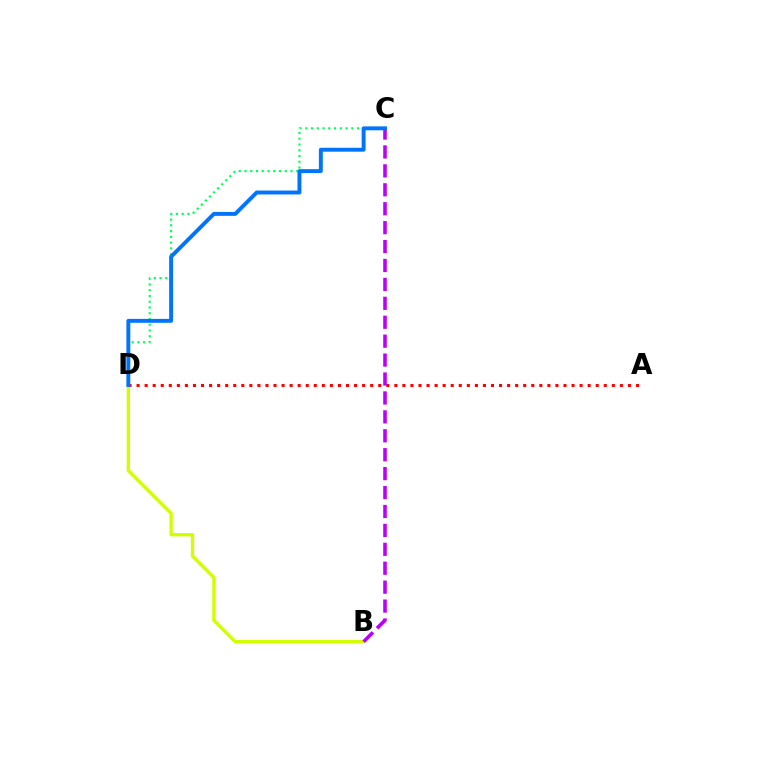{('C', 'D'): [{'color': '#00ff5c', 'line_style': 'dotted', 'thickness': 1.56}, {'color': '#0074ff', 'line_style': 'solid', 'thickness': 2.82}], ('B', 'D'): [{'color': '#d1ff00', 'line_style': 'solid', 'thickness': 2.39}], ('A', 'D'): [{'color': '#ff0000', 'line_style': 'dotted', 'thickness': 2.19}], ('B', 'C'): [{'color': '#b900ff', 'line_style': 'dashed', 'thickness': 2.57}]}